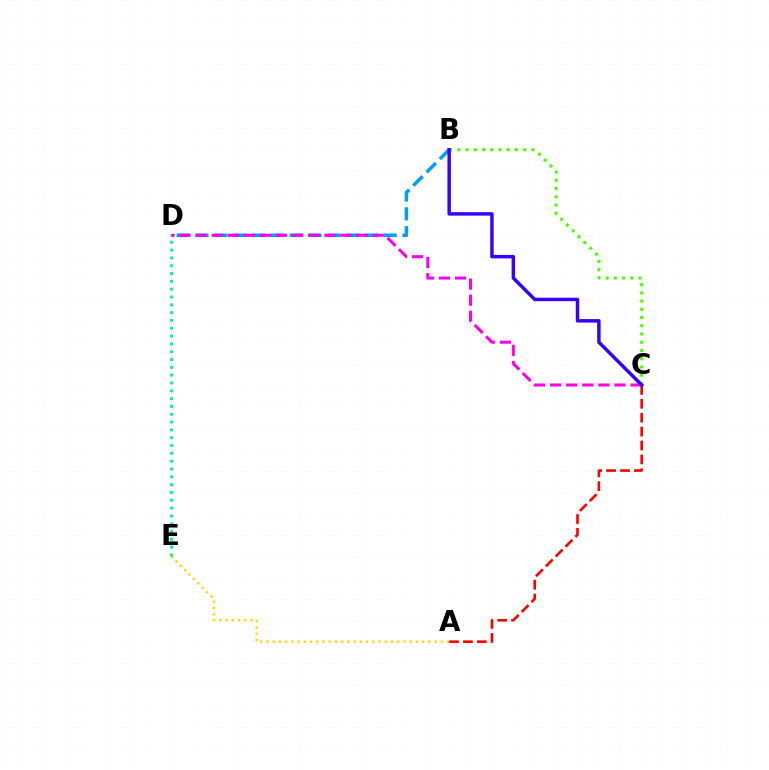{('A', 'E'): [{'color': '#ffd500', 'line_style': 'dotted', 'thickness': 1.69}], ('D', 'E'): [{'color': '#00ff86', 'line_style': 'dotted', 'thickness': 2.12}], ('A', 'C'): [{'color': '#ff0000', 'line_style': 'dashed', 'thickness': 1.89}], ('B', 'D'): [{'color': '#009eff', 'line_style': 'dashed', 'thickness': 2.56}], ('B', 'C'): [{'color': '#4fff00', 'line_style': 'dotted', 'thickness': 2.24}, {'color': '#3700ff', 'line_style': 'solid', 'thickness': 2.49}], ('C', 'D'): [{'color': '#ff00ed', 'line_style': 'dashed', 'thickness': 2.19}]}